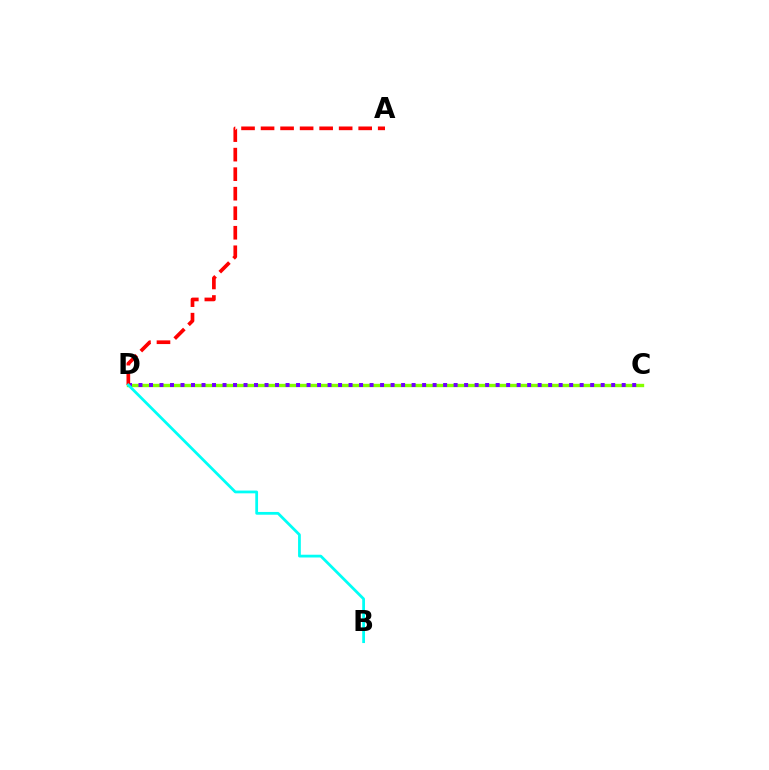{('C', 'D'): [{'color': '#84ff00', 'line_style': 'solid', 'thickness': 2.42}, {'color': '#7200ff', 'line_style': 'dotted', 'thickness': 2.85}], ('A', 'D'): [{'color': '#ff0000', 'line_style': 'dashed', 'thickness': 2.65}], ('B', 'D'): [{'color': '#00fff6', 'line_style': 'solid', 'thickness': 1.99}]}